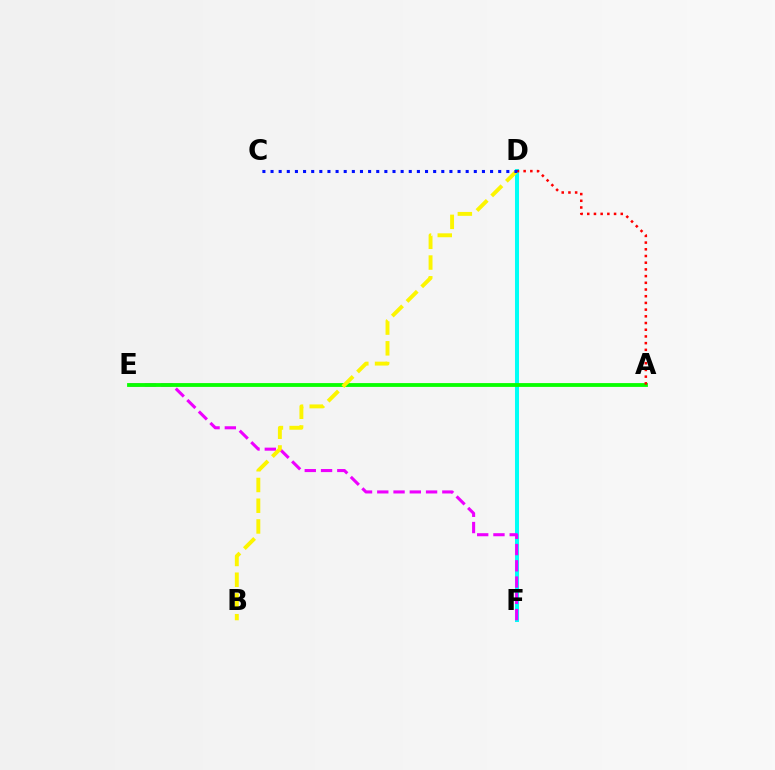{('D', 'F'): [{'color': '#00fff6', 'line_style': 'solid', 'thickness': 2.9}], ('E', 'F'): [{'color': '#ee00ff', 'line_style': 'dashed', 'thickness': 2.21}], ('A', 'E'): [{'color': '#08ff00', 'line_style': 'solid', 'thickness': 2.74}], ('A', 'D'): [{'color': '#ff0000', 'line_style': 'dotted', 'thickness': 1.82}], ('B', 'D'): [{'color': '#fcf500', 'line_style': 'dashed', 'thickness': 2.82}], ('C', 'D'): [{'color': '#0010ff', 'line_style': 'dotted', 'thickness': 2.21}]}